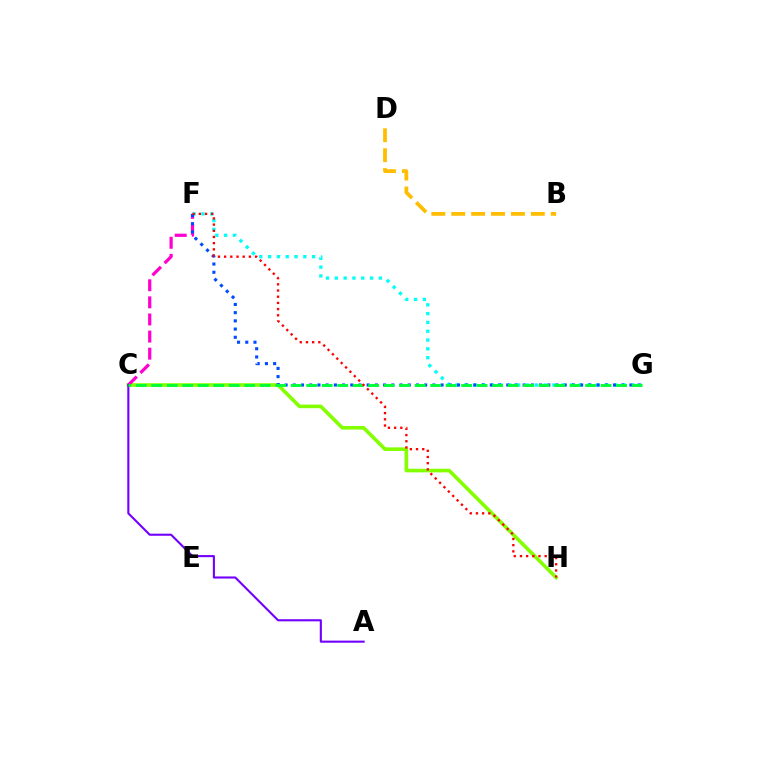{('C', 'H'): [{'color': '#84ff00', 'line_style': 'solid', 'thickness': 2.59}], ('F', 'G'): [{'color': '#00fff6', 'line_style': 'dotted', 'thickness': 2.39}, {'color': '#004bff', 'line_style': 'dotted', 'thickness': 2.23}], ('C', 'F'): [{'color': '#ff00cf', 'line_style': 'dashed', 'thickness': 2.32}], ('B', 'D'): [{'color': '#ffbd00', 'line_style': 'dashed', 'thickness': 2.7}], ('A', 'C'): [{'color': '#7200ff', 'line_style': 'solid', 'thickness': 1.51}], ('C', 'G'): [{'color': '#00ff39', 'line_style': 'dashed', 'thickness': 2.11}], ('F', 'H'): [{'color': '#ff0000', 'line_style': 'dotted', 'thickness': 1.68}]}